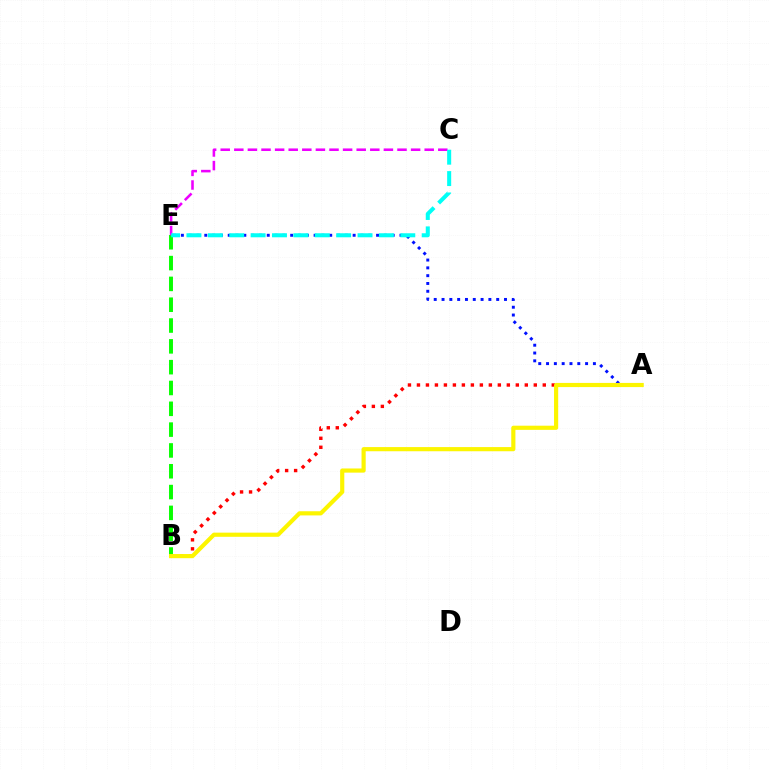{('A', 'B'): [{'color': '#ff0000', 'line_style': 'dotted', 'thickness': 2.44}, {'color': '#fcf500', 'line_style': 'solid', 'thickness': 2.99}], ('B', 'E'): [{'color': '#08ff00', 'line_style': 'dashed', 'thickness': 2.83}], ('C', 'E'): [{'color': '#ee00ff', 'line_style': 'dashed', 'thickness': 1.85}, {'color': '#00fff6', 'line_style': 'dashed', 'thickness': 2.91}], ('A', 'E'): [{'color': '#0010ff', 'line_style': 'dotted', 'thickness': 2.12}]}